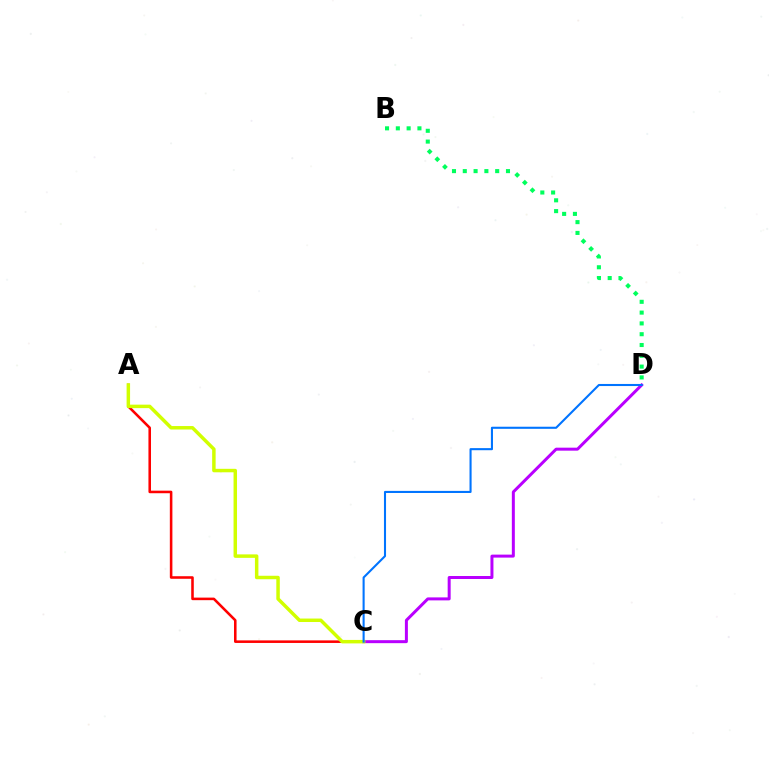{('C', 'D'): [{'color': '#b900ff', 'line_style': 'solid', 'thickness': 2.15}, {'color': '#0074ff', 'line_style': 'solid', 'thickness': 1.5}], ('A', 'C'): [{'color': '#ff0000', 'line_style': 'solid', 'thickness': 1.85}, {'color': '#d1ff00', 'line_style': 'solid', 'thickness': 2.5}], ('B', 'D'): [{'color': '#00ff5c', 'line_style': 'dotted', 'thickness': 2.93}]}